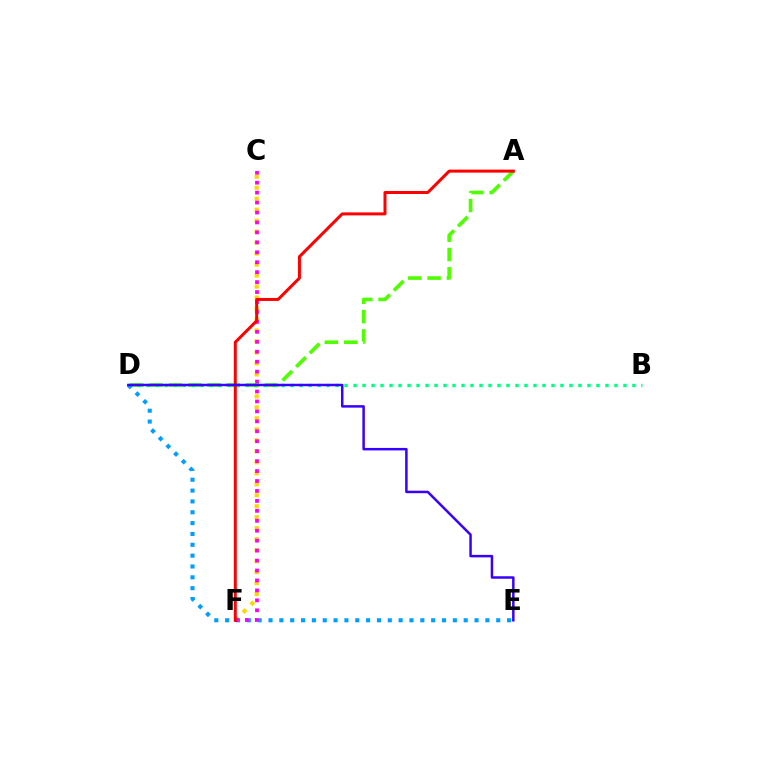{('C', 'F'): [{'color': '#ffd500', 'line_style': 'dotted', 'thickness': 2.98}, {'color': '#ff00ed', 'line_style': 'dotted', 'thickness': 2.7}], ('A', 'D'): [{'color': '#4fff00', 'line_style': 'dashed', 'thickness': 2.62}], ('B', 'D'): [{'color': '#00ff86', 'line_style': 'dotted', 'thickness': 2.44}], ('D', 'E'): [{'color': '#009eff', 'line_style': 'dotted', 'thickness': 2.95}, {'color': '#3700ff', 'line_style': 'solid', 'thickness': 1.79}], ('A', 'F'): [{'color': '#ff0000', 'line_style': 'solid', 'thickness': 2.15}]}